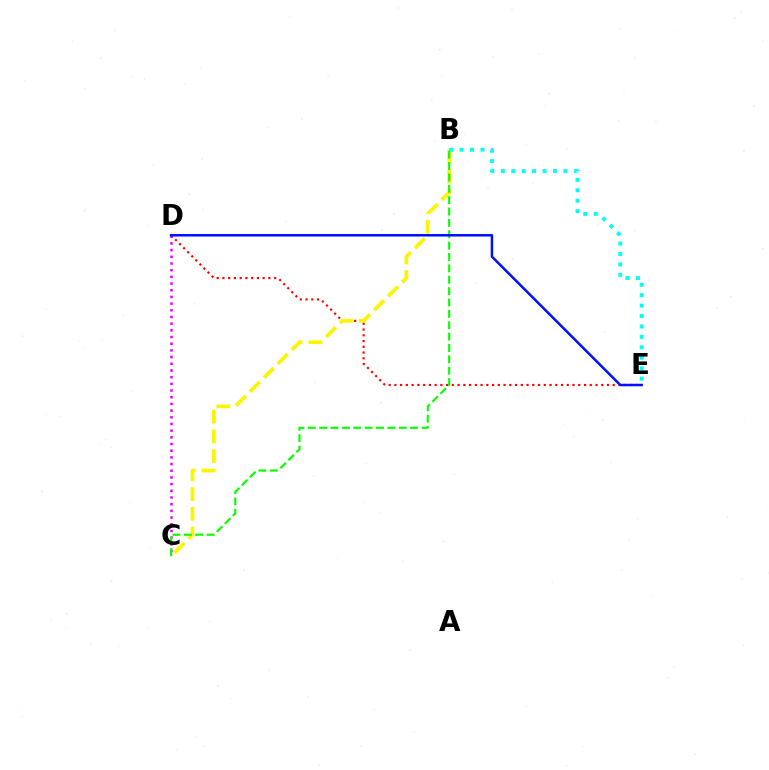{('D', 'E'): [{'color': '#ff0000', 'line_style': 'dotted', 'thickness': 1.56}, {'color': '#0010ff', 'line_style': 'solid', 'thickness': 1.8}], ('B', 'C'): [{'color': '#fcf500', 'line_style': 'dashed', 'thickness': 2.68}, {'color': '#08ff00', 'line_style': 'dashed', 'thickness': 1.54}], ('C', 'D'): [{'color': '#ee00ff', 'line_style': 'dotted', 'thickness': 1.82}], ('B', 'E'): [{'color': '#00fff6', 'line_style': 'dotted', 'thickness': 2.83}]}